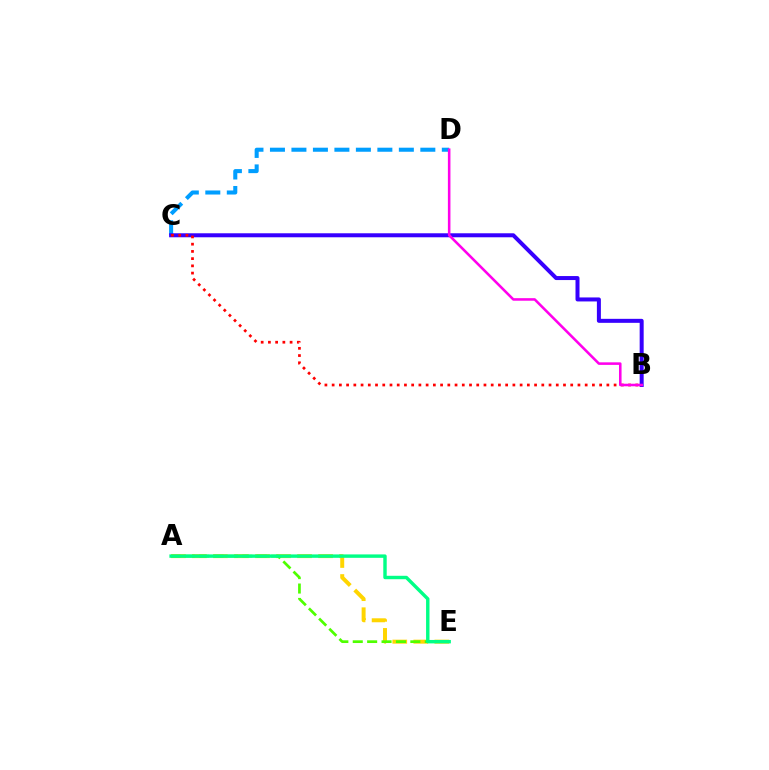{('C', 'D'): [{'color': '#009eff', 'line_style': 'dashed', 'thickness': 2.92}], ('A', 'E'): [{'color': '#ffd500', 'line_style': 'dashed', 'thickness': 2.86}, {'color': '#4fff00', 'line_style': 'dashed', 'thickness': 1.96}, {'color': '#00ff86', 'line_style': 'solid', 'thickness': 2.46}], ('B', 'C'): [{'color': '#3700ff', 'line_style': 'solid', 'thickness': 2.88}, {'color': '#ff0000', 'line_style': 'dotted', 'thickness': 1.96}], ('B', 'D'): [{'color': '#ff00ed', 'line_style': 'solid', 'thickness': 1.84}]}